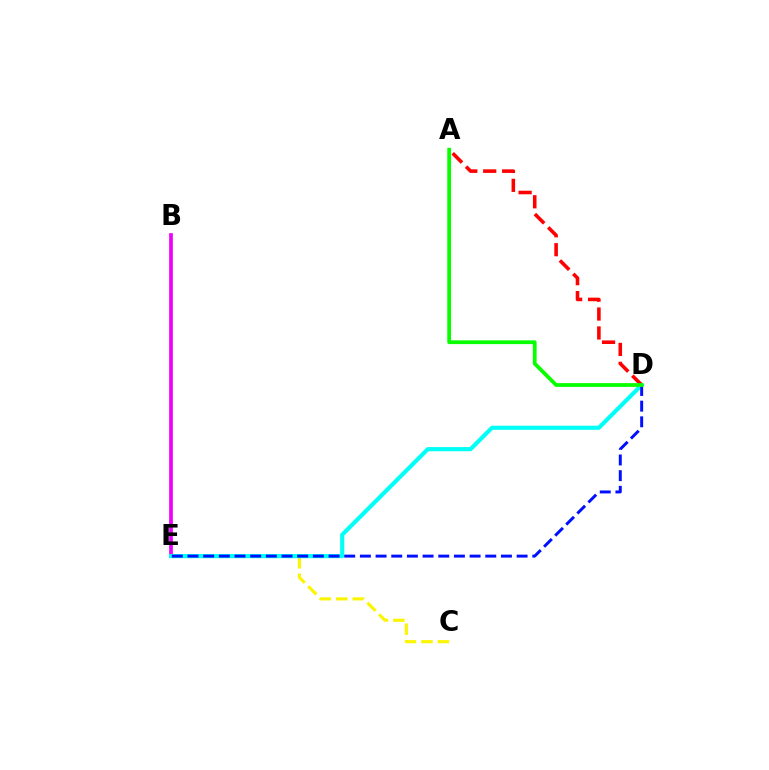{('B', 'E'): [{'color': '#ee00ff', 'line_style': 'solid', 'thickness': 2.66}], ('C', 'E'): [{'color': '#fcf500', 'line_style': 'dashed', 'thickness': 2.24}], ('D', 'E'): [{'color': '#00fff6', 'line_style': 'solid', 'thickness': 2.98}, {'color': '#0010ff', 'line_style': 'dashed', 'thickness': 2.13}], ('A', 'D'): [{'color': '#ff0000', 'line_style': 'dashed', 'thickness': 2.57}, {'color': '#08ff00', 'line_style': 'solid', 'thickness': 2.71}]}